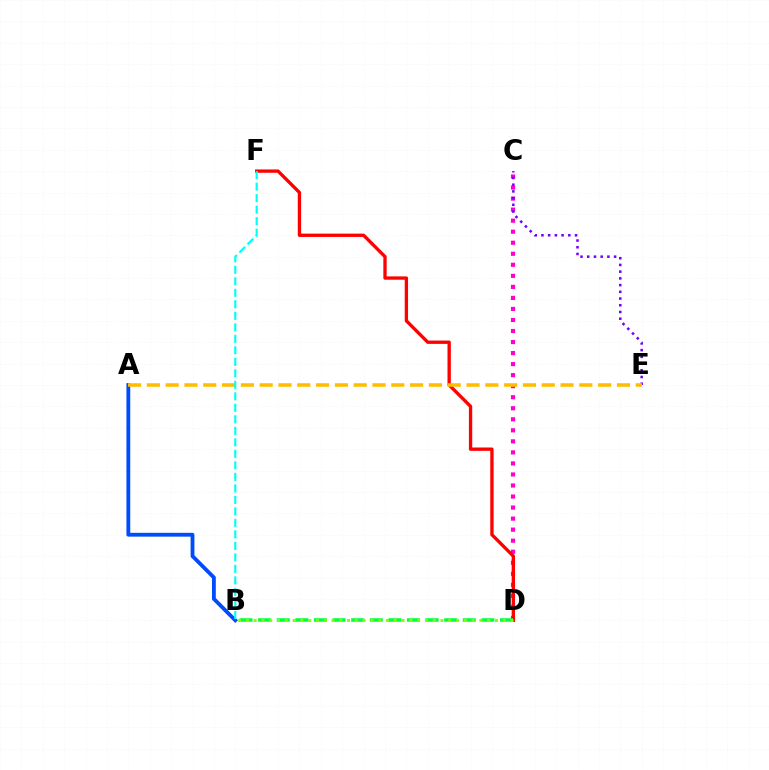{('C', 'D'): [{'color': '#ff00cf', 'line_style': 'dotted', 'thickness': 3.0}], ('D', 'F'): [{'color': '#ff0000', 'line_style': 'solid', 'thickness': 2.4}], ('A', 'B'): [{'color': '#004bff', 'line_style': 'solid', 'thickness': 2.75}], ('C', 'E'): [{'color': '#7200ff', 'line_style': 'dotted', 'thickness': 1.83}], ('A', 'E'): [{'color': '#ffbd00', 'line_style': 'dashed', 'thickness': 2.55}], ('B', 'F'): [{'color': '#00fff6', 'line_style': 'dashed', 'thickness': 1.56}], ('B', 'D'): [{'color': '#00ff39', 'line_style': 'dashed', 'thickness': 2.53}, {'color': '#84ff00', 'line_style': 'dotted', 'thickness': 2.11}]}